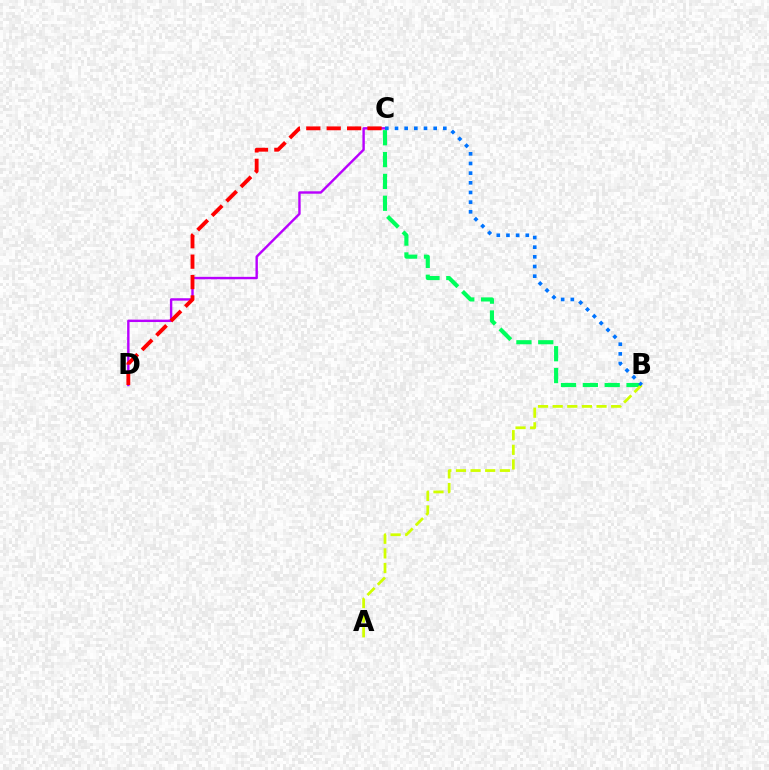{('C', 'D'): [{'color': '#b900ff', 'line_style': 'solid', 'thickness': 1.73}, {'color': '#ff0000', 'line_style': 'dashed', 'thickness': 2.77}], ('B', 'C'): [{'color': '#00ff5c', 'line_style': 'dashed', 'thickness': 2.97}, {'color': '#0074ff', 'line_style': 'dotted', 'thickness': 2.63}], ('A', 'B'): [{'color': '#d1ff00', 'line_style': 'dashed', 'thickness': 1.99}]}